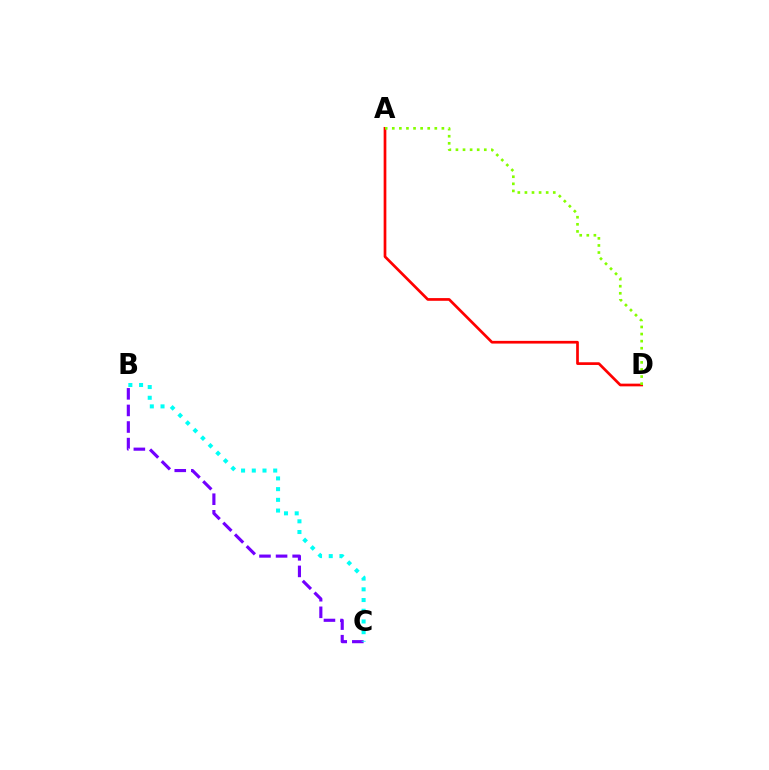{('A', 'D'): [{'color': '#ff0000', 'line_style': 'solid', 'thickness': 1.95}, {'color': '#84ff00', 'line_style': 'dotted', 'thickness': 1.93}], ('B', 'C'): [{'color': '#7200ff', 'line_style': 'dashed', 'thickness': 2.25}, {'color': '#00fff6', 'line_style': 'dotted', 'thickness': 2.91}]}